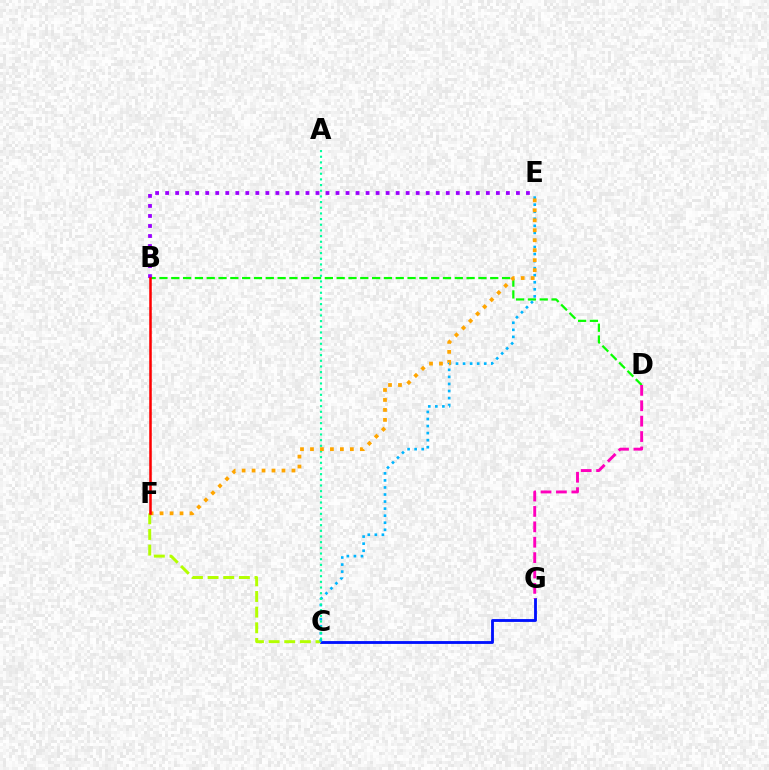{('C', 'G'): [{'color': '#0010ff', 'line_style': 'solid', 'thickness': 2.04}], ('B', 'D'): [{'color': '#08ff00', 'line_style': 'dashed', 'thickness': 1.6}], ('C', 'F'): [{'color': '#b3ff00', 'line_style': 'dashed', 'thickness': 2.13}], ('C', 'E'): [{'color': '#00b5ff', 'line_style': 'dotted', 'thickness': 1.92}], ('A', 'C'): [{'color': '#00ff9d', 'line_style': 'dotted', 'thickness': 1.54}], ('E', 'F'): [{'color': '#ffa500', 'line_style': 'dotted', 'thickness': 2.71}], ('B', 'E'): [{'color': '#9b00ff', 'line_style': 'dotted', 'thickness': 2.72}], ('B', 'F'): [{'color': '#ff0000', 'line_style': 'solid', 'thickness': 1.83}], ('D', 'G'): [{'color': '#ff00bd', 'line_style': 'dashed', 'thickness': 2.09}]}